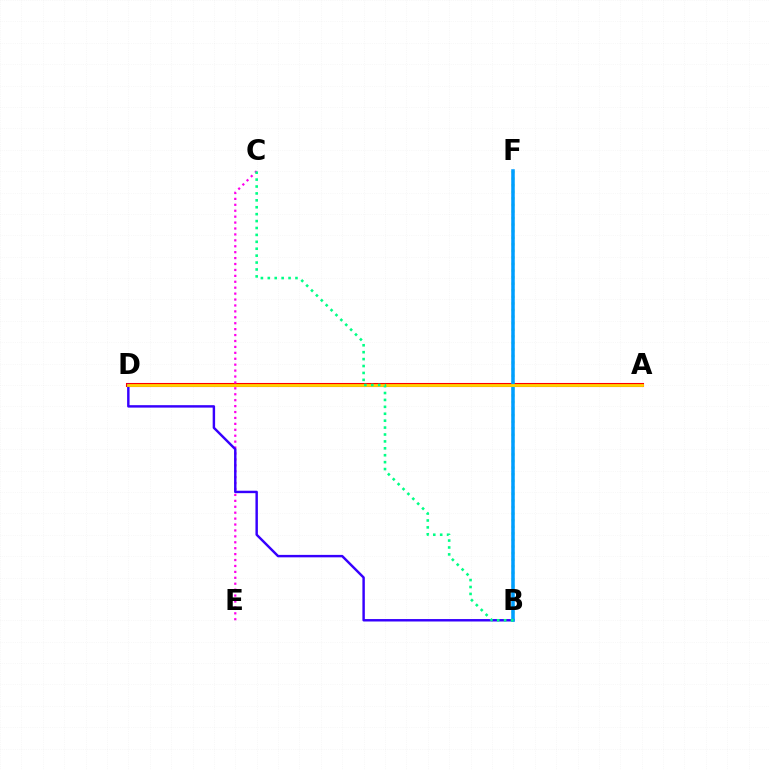{('B', 'F'): [{'color': '#4fff00', 'line_style': 'dotted', 'thickness': 1.78}, {'color': '#009eff', 'line_style': 'solid', 'thickness': 2.55}], ('A', 'D'): [{'color': '#ff0000', 'line_style': 'solid', 'thickness': 2.93}, {'color': '#ffd500', 'line_style': 'solid', 'thickness': 2.02}], ('C', 'E'): [{'color': '#ff00ed', 'line_style': 'dotted', 'thickness': 1.61}], ('B', 'D'): [{'color': '#3700ff', 'line_style': 'solid', 'thickness': 1.76}], ('B', 'C'): [{'color': '#00ff86', 'line_style': 'dotted', 'thickness': 1.88}]}